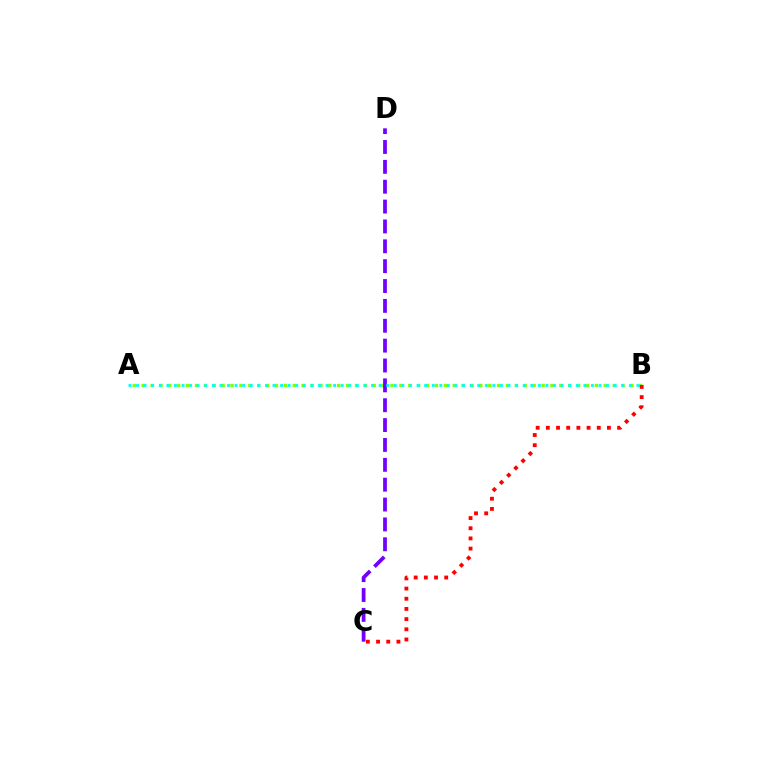{('A', 'B'): [{'color': '#84ff00', 'line_style': 'dotted', 'thickness': 2.41}, {'color': '#00fff6', 'line_style': 'dotted', 'thickness': 2.06}], ('B', 'C'): [{'color': '#ff0000', 'line_style': 'dotted', 'thickness': 2.77}], ('C', 'D'): [{'color': '#7200ff', 'line_style': 'dashed', 'thickness': 2.7}]}